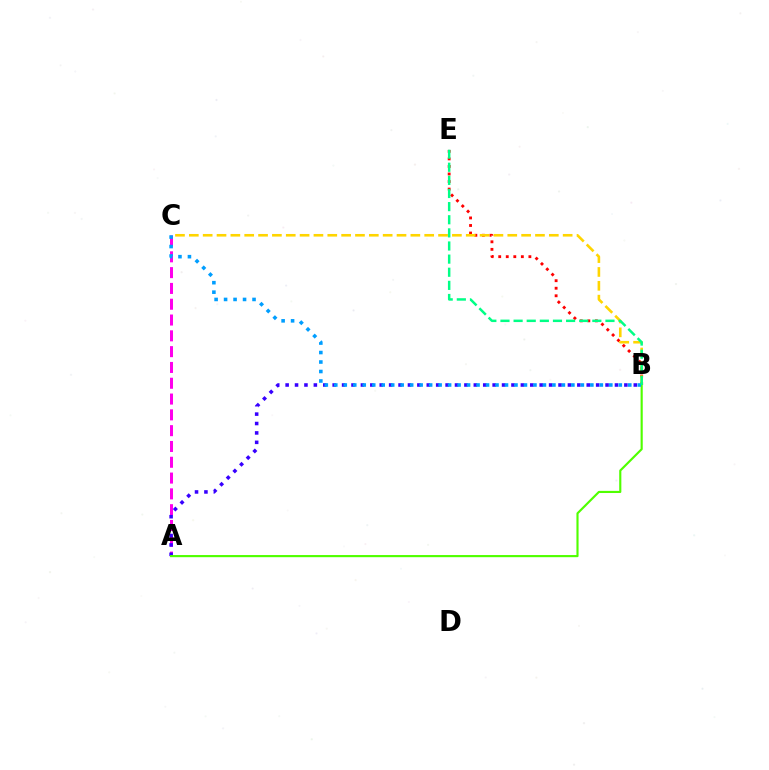{('B', 'E'): [{'color': '#ff0000', 'line_style': 'dotted', 'thickness': 2.05}, {'color': '#00ff86', 'line_style': 'dashed', 'thickness': 1.78}], ('A', 'C'): [{'color': '#ff00ed', 'line_style': 'dashed', 'thickness': 2.15}], ('B', 'C'): [{'color': '#ffd500', 'line_style': 'dashed', 'thickness': 1.88}, {'color': '#009eff', 'line_style': 'dotted', 'thickness': 2.58}], ('A', 'B'): [{'color': '#3700ff', 'line_style': 'dotted', 'thickness': 2.56}, {'color': '#4fff00', 'line_style': 'solid', 'thickness': 1.54}]}